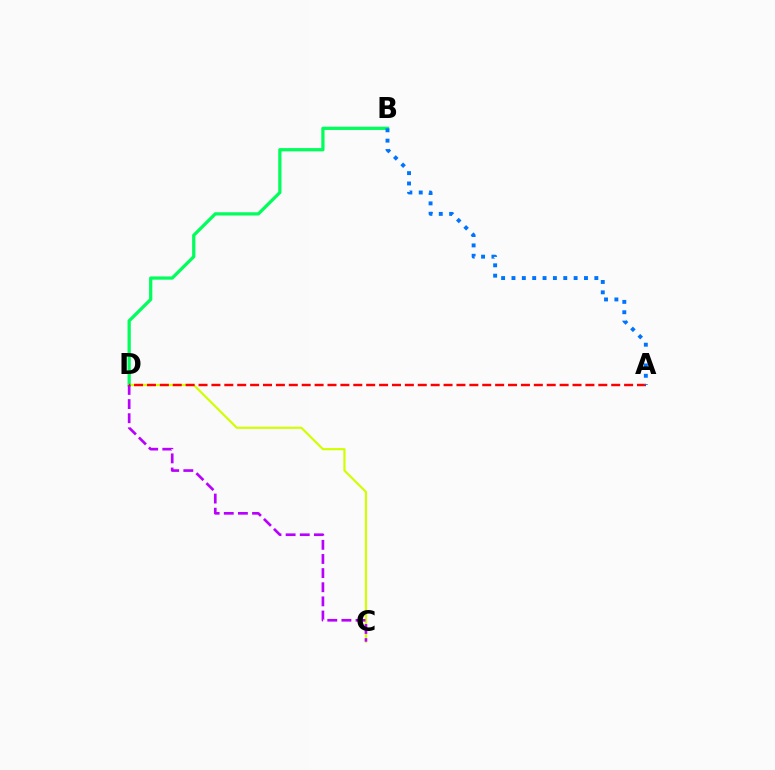{('C', 'D'): [{'color': '#d1ff00', 'line_style': 'solid', 'thickness': 1.56}, {'color': '#b900ff', 'line_style': 'dashed', 'thickness': 1.92}], ('B', 'D'): [{'color': '#00ff5c', 'line_style': 'solid', 'thickness': 2.34}], ('A', 'D'): [{'color': '#ff0000', 'line_style': 'dashed', 'thickness': 1.75}], ('A', 'B'): [{'color': '#0074ff', 'line_style': 'dotted', 'thickness': 2.81}]}